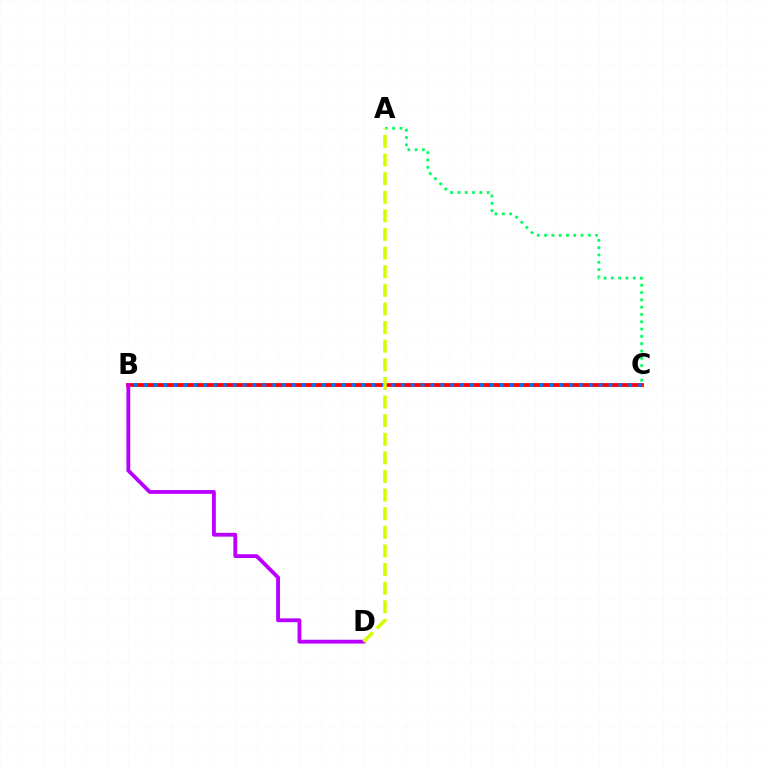{('B', 'C'): [{'color': '#ff0000', 'line_style': 'solid', 'thickness': 2.73}, {'color': '#0074ff', 'line_style': 'dotted', 'thickness': 2.69}], ('A', 'C'): [{'color': '#00ff5c', 'line_style': 'dotted', 'thickness': 1.98}], ('B', 'D'): [{'color': '#b900ff', 'line_style': 'solid', 'thickness': 2.76}], ('A', 'D'): [{'color': '#d1ff00', 'line_style': 'dashed', 'thickness': 2.53}]}